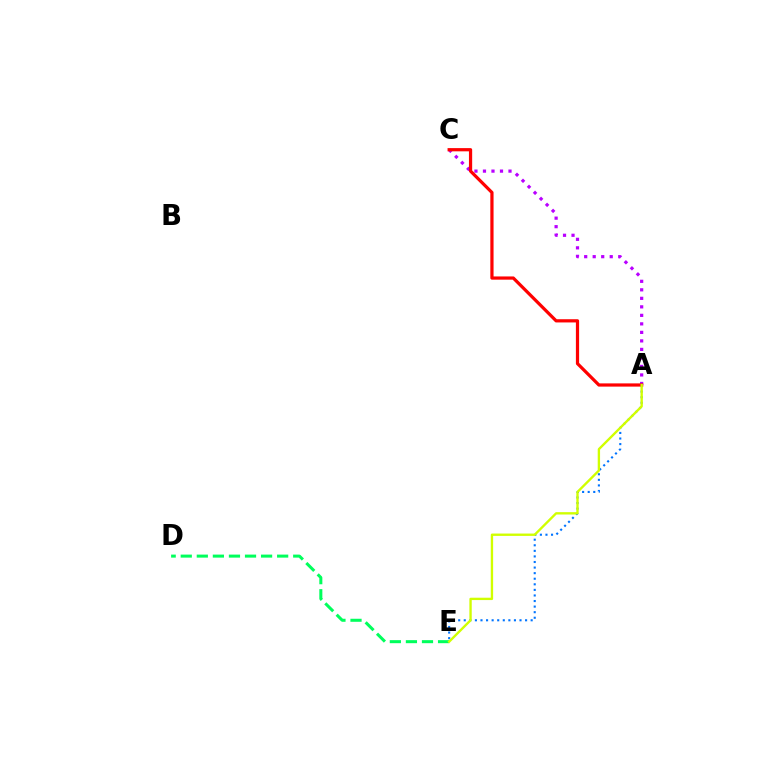{('A', 'E'): [{'color': '#0074ff', 'line_style': 'dotted', 'thickness': 1.51}, {'color': '#d1ff00', 'line_style': 'solid', 'thickness': 1.7}], ('D', 'E'): [{'color': '#00ff5c', 'line_style': 'dashed', 'thickness': 2.18}], ('A', 'C'): [{'color': '#b900ff', 'line_style': 'dotted', 'thickness': 2.31}, {'color': '#ff0000', 'line_style': 'solid', 'thickness': 2.32}]}